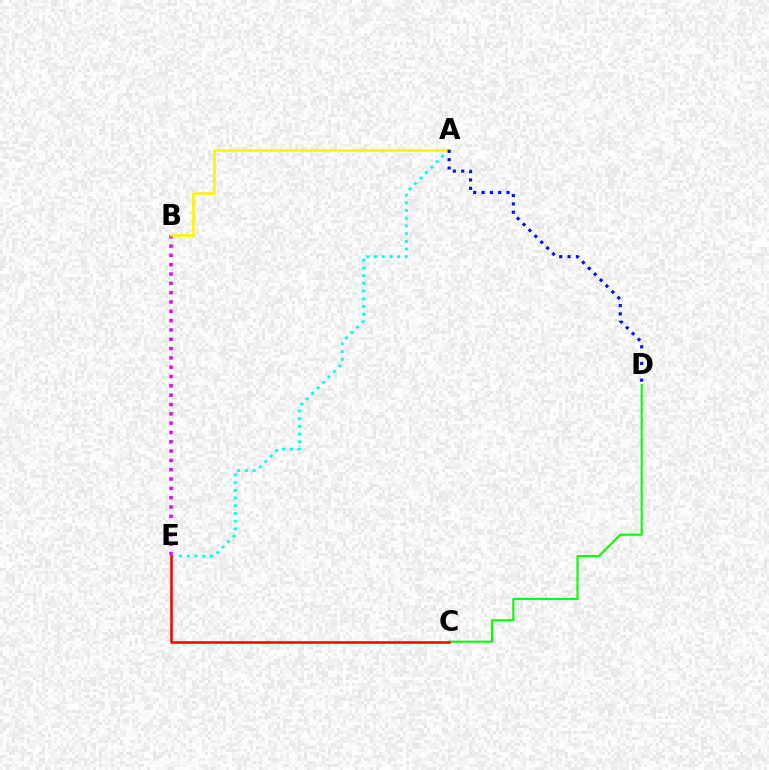{('B', 'E'): [{'color': '#ee00ff', 'line_style': 'dotted', 'thickness': 2.53}], ('C', 'D'): [{'color': '#08ff00', 'line_style': 'solid', 'thickness': 1.53}], ('A', 'E'): [{'color': '#00fff6', 'line_style': 'dotted', 'thickness': 2.09}], ('C', 'E'): [{'color': '#ff0000', 'line_style': 'solid', 'thickness': 1.83}], ('A', 'B'): [{'color': '#fcf500', 'line_style': 'solid', 'thickness': 1.87}], ('A', 'D'): [{'color': '#0010ff', 'line_style': 'dotted', 'thickness': 2.27}]}